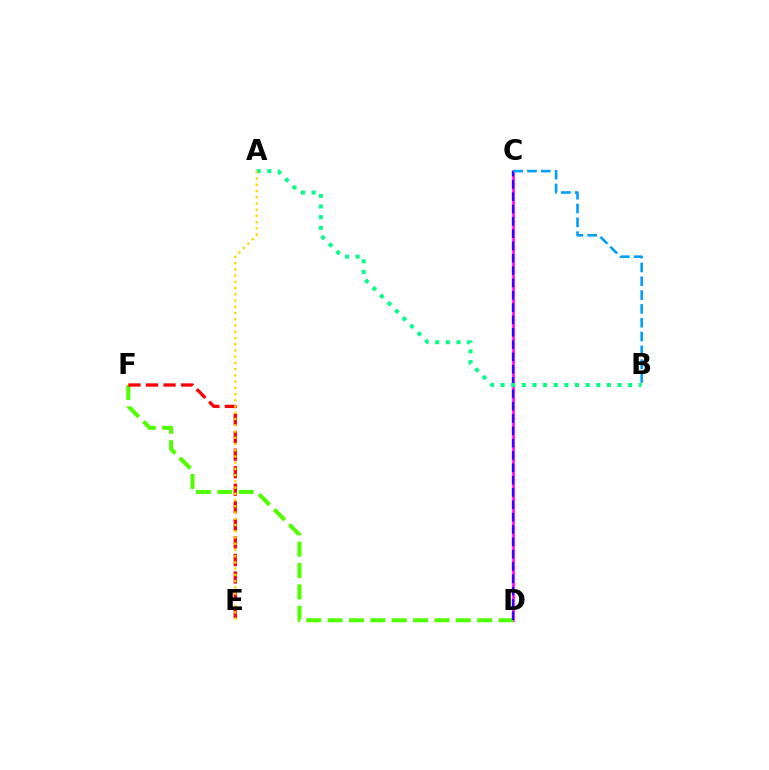{('C', 'D'): [{'color': '#ff00ed', 'line_style': 'solid', 'thickness': 1.87}, {'color': '#3700ff', 'line_style': 'dashed', 'thickness': 1.67}], ('D', 'F'): [{'color': '#4fff00', 'line_style': 'dashed', 'thickness': 2.9}], ('E', 'F'): [{'color': '#ff0000', 'line_style': 'dashed', 'thickness': 2.38}], ('A', 'B'): [{'color': '#00ff86', 'line_style': 'dotted', 'thickness': 2.89}], ('A', 'E'): [{'color': '#ffd500', 'line_style': 'dotted', 'thickness': 1.69}], ('B', 'C'): [{'color': '#009eff', 'line_style': 'dashed', 'thickness': 1.88}]}